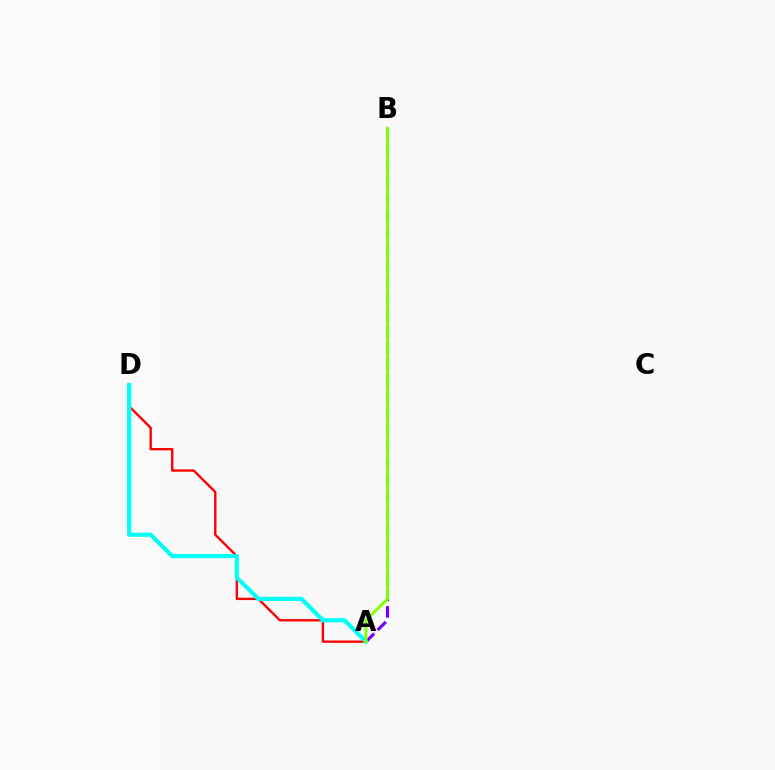{('A', 'D'): [{'color': '#ff0000', 'line_style': 'solid', 'thickness': 1.7}, {'color': '#00fff6', 'line_style': 'solid', 'thickness': 3.0}], ('A', 'B'): [{'color': '#7200ff', 'line_style': 'dashed', 'thickness': 2.24}, {'color': '#84ff00', 'line_style': 'solid', 'thickness': 2.13}]}